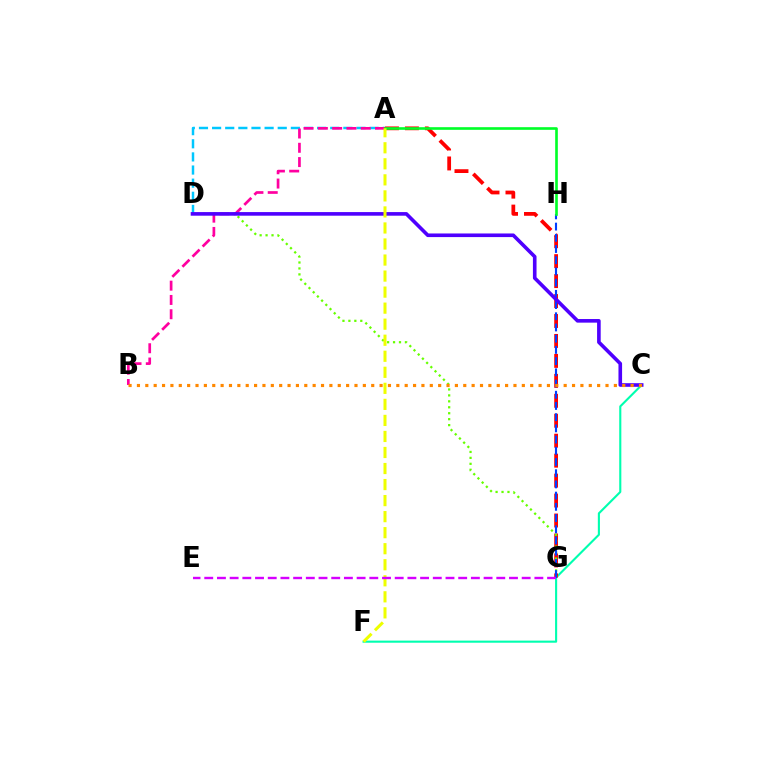{('A', 'D'): [{'color': '#00c7ff', 'line_style': 'dashed', 'thickness': 1.78}], ('C', 'F'): [{'color': '#00ffaf', 'line_style': 'solid', 'thickness': 1.52}], ('A', 'G'): [{'color': '#ff0000', 'line_style': 'dashed', 'thickness': 2.71}], ('A', 'B'): [{'color': '#ff00a0', 'line_style': 'dashed', 'thickness': 1.94}], ('D', 'G'): [{'color': '#66ff00', 'line_style': 'dotted', 'thickness': 1.62}], ('G', 'H'): [{'color': '#003fff', 'line_style': 'dashed', 'thickness': 1.52}], ('C', 'D'): [{'color': '#4f00ff', 'line_style': 'solid', 'thickness': 2.6}], ('A', 'H'): [{'color': '#00ff27', 'line_style': 'solid', 'thickness': 1.9}], ('A', 'F'): [{'color': '#eeff00', 'line_style': 'dashed', 'thickness': 2.18}], ('B', 'C'): [{'color': '#ff8800', 'line_style': 'dotted', 'thickness': 2.27}], ('E', 'G'): [{'color': '#d600ff', 'line_style': 'dashed', 'thickness': 1.72}]}